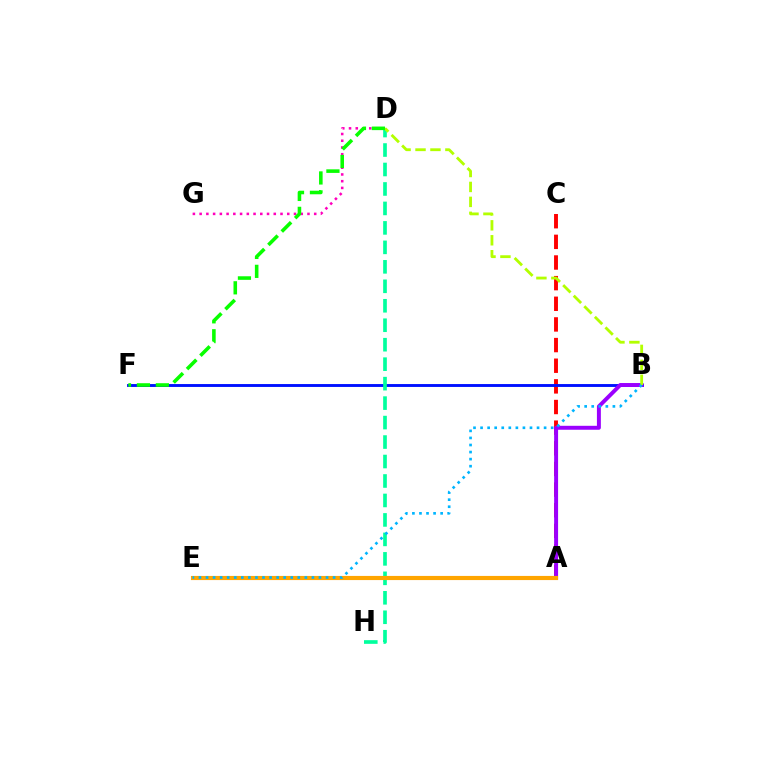{('A', 'C'): [{'color': '#ff0000', 'line_style': 'dashed', 'thickness': 2.8}], ('B', 'F'): [{'color': '#0010ff', 'line_style': 'solid', 'thickness': 2.08}], ('D', 'G'): [{'color': '#ff00bd', 'line_style': 'dotted', 'thickness': 1.83}], ('D', 'H'): [{'color': '#00ff9d', 'line_style': 'dashed', 'thickness': 2.64}], ('A', 'B'): [{'color': '#9b00ff', 'line_style': 'solid', 'thickness': 2.84}], ('B', 'D'): [{'color': '#b3ff00', 'line_style': 'dashed', 'thickness': 2.03}], ('A', 'E'): [{'color': '#ffa500', 'line_style': 'solid', 'thickness': 2.98}], ('D', 'F'): [{'color': '#08ff00', 'line_style': 'dashed', 'thickness': 2.57}], ('B', 'E'): [{'color': '#00b5ff', 'line_style': 'dotted', 'thickness': 1.92}]}